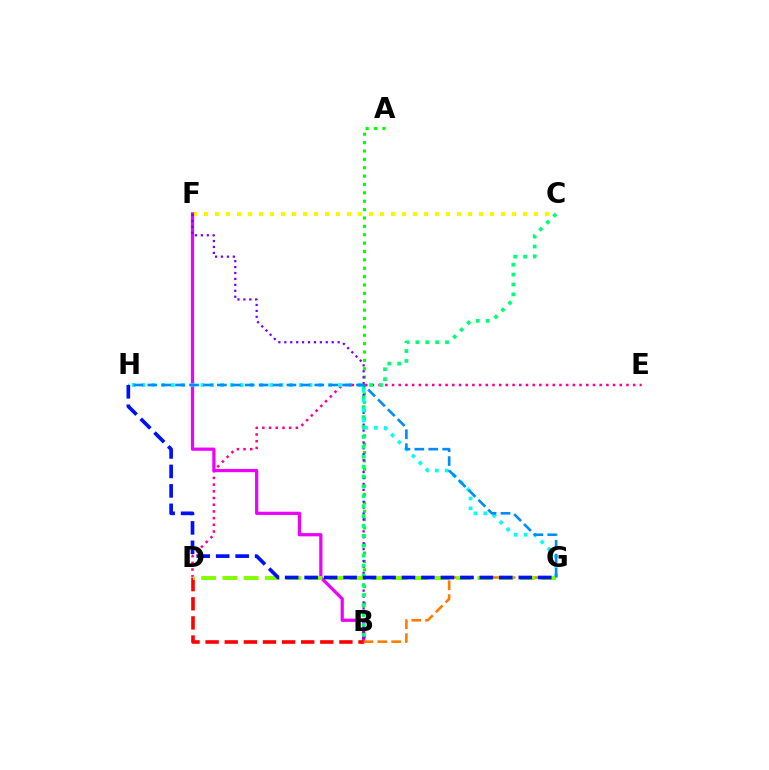{('A', 'B'): [{'color': '#08ff00', 'line_style': 'dotted', 'thickness': 2.28}], ('C', 'F'): [{'color': '#fcf500', 'line_style': 'dotted', 'thickness': 2.99}], ('D', 'E'): [{'color': '#ff0094', 'line_style': 'dotted', 'thickness': 1.82}], ('B', 'F'): [{'color': '#ee00ff', 'line_style': 'solid', 'thickness': 2.32}, {'color': '#7200ff', 'line_style': 'dotted', 'thickness': 1.61}], ('B', 'D'): [{'color': '#ff0000', 'line_style': 'dashed', 'thickness': 2.6}], ('B', 'G'): [{'color': '#ff7c00', 'line_style': 'dashed', 'thickness': 1.88}], ('B', 'C'): [{'color': '#00ff74', 'line_style': 'dotted', 'thickness': 2.69}], ('G', 'H'): [{'color': '#00fff6', 'line_style': 'dotted', 'thickness': 2.67}, {'color': '#008cff', 'line_style': 'dashed', 'thickness': 1.89}, {'color': '#0010ff', 'line_style': 'dashed', 'thickness': 2.64}], ('D', 'G'): [{'color': '#84ff00', 'line_style': 'dashed', 'thickness': 2.89}]}